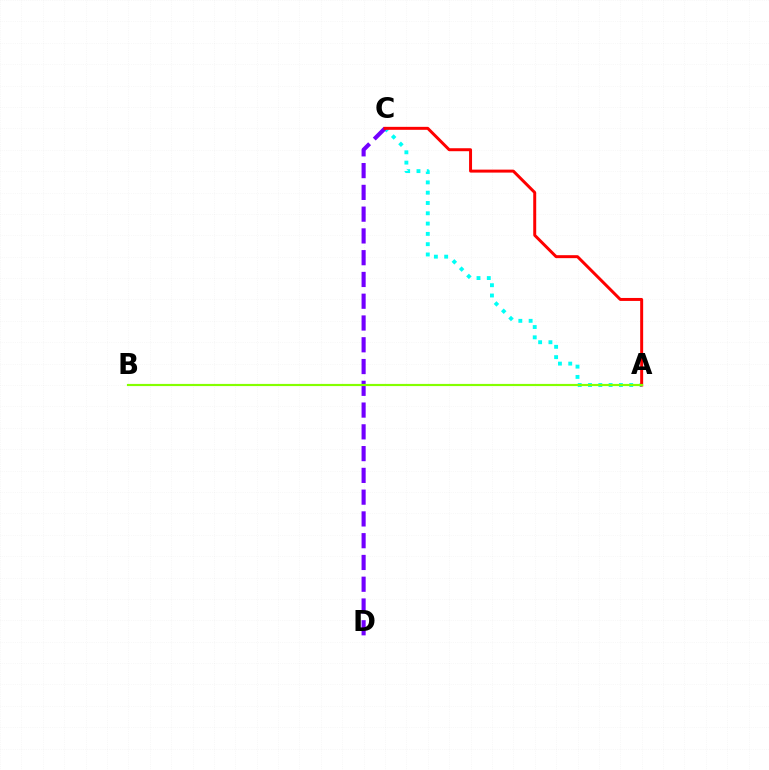{('A', 'C'): [{'color': '#00fff6', 'line_style': 'dotted', 'thickness': 2.8}, {'color': '#ff0000', 'line_style': 'solid', 'thickness': 2.14}], ('C', 'D'): [{'color': '#7200ff', 'line_style': 'dashed', 'thickness': 2.96}], ('A', 'B'): [{'color': '#84ff00', 'line_style': 'solid', 'thickness': 1.56}]}